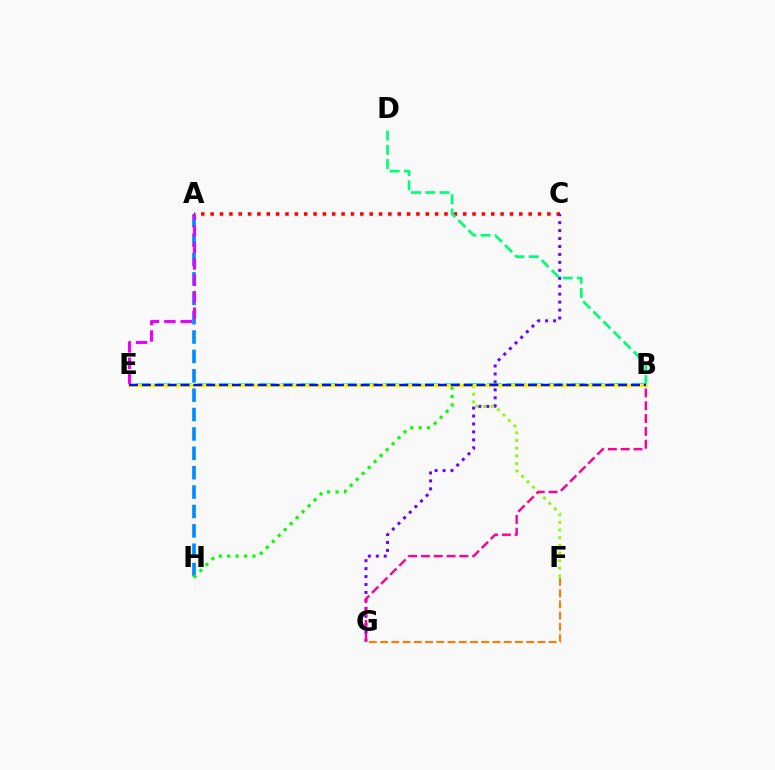{('A', 'H'): [{'color': '#008cff', 'line_style': 'dashed', 'thickness': 2.63}], ('A', 'C'): [{'color': '#ff0000', 'line_style': 'dotted', 'thickness': 2.54}], ('B', 'E'): [{'color': '#00fff6', 'line_style': 'dashed', 'thickness': 2.81}, {'color': '#fcf500', 'line_style': 'solid', 'thickness': 2.31}, {'color': '#0010ff', 'line_style': 'dashed', 'thickness': 1.75}], ('C', 'G'): [{'color': '#7200ff', 'line_style': 'dotted', 'thickness': 2.16}], ('B', 'H'): [{'color': '#08ff00', 'line_style': 'dotted', 'thickness': 2.29}], ('F', 'G'): [{'color': '#ff7c00', 'line_style': 'dashed', 'thickness': 1.53}], ('E', 'F'): [{'color': '#84ff00', 'line_style': 'dotted', 'thickness': 2.09}], ('B', 'G'): [{'color': '#ff0094', 'line_style': 'dashed', 'thickness': 1.74}], ('B', 'D'): [{'color': '#00ff74', 'line_style': 'dashed', 'thickness': 1.94}], ('A', 'E'): [{'color': '#ee00ff', 'line_style': 'dashed', 'thickness': 2.23}]}